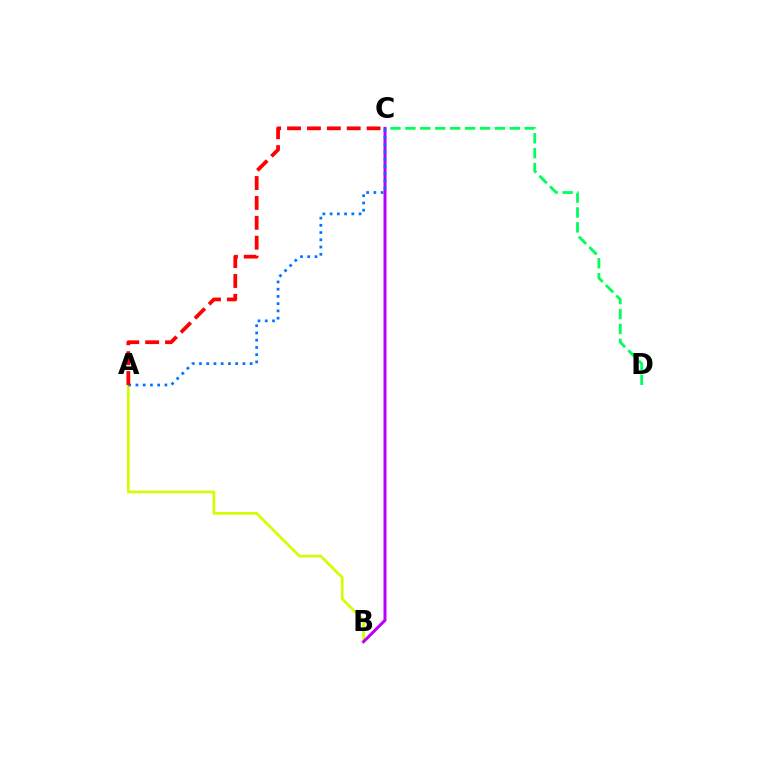{('A', 'B'): [{'color': '#d1ff00', 'line_style': 'solid', 'thickness': 1.94}], ('C', 'D'): [{'color': '#00ff5c', 'line_style': 'dashed', 'thickness': 2.03}], ('B', 'C'): [{'color': '#b900ff', 'line_style': 'solid', 'thickness': 2.16}], ('A', 'C'): [{'color': '#0074ff', 'line_style': 'dotted', 'thickness': 1.97}, {'color': '#ff0000', 'line_style': 'dashed', 'thickness': 2.7}]}